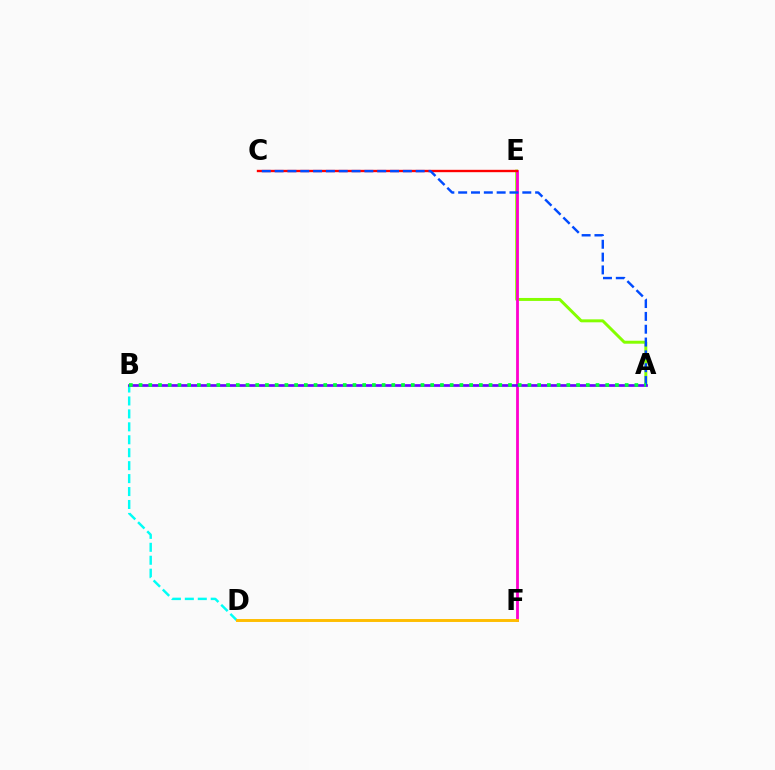{('A', 'E'): [{'color': '#84ff00', 'line_style': 'solid', 'thickness': 2.13}], ('B', 'D'): [{'color': '#00fff6', 'line_style': 'dashed', 'thickness': 1.76}], ('E', 'F'): [{'color': '#ff00cf', 'line_style': 'solid', 'thickness': 2.03}], ('A', 'B'): [{'color': '#7200ff', 'line_style': 'solid', 'thickness': 1.95}, {'color': '#00ff39', 'line_style': 'dotted', 'thickness': 2.64}], ('C', 'E'): [{'color': '#ff0000', 'line_style': 'solid', 'thickness': 1.7}], ('A', 'C'): [{'color': '#004bff', 'line_style': 'dashed', 'thickness': 1.74}], ('D', 'F'): [{'color': '#ffbd00', 'line_style': 'solid', 'thickness': 2.1}]}